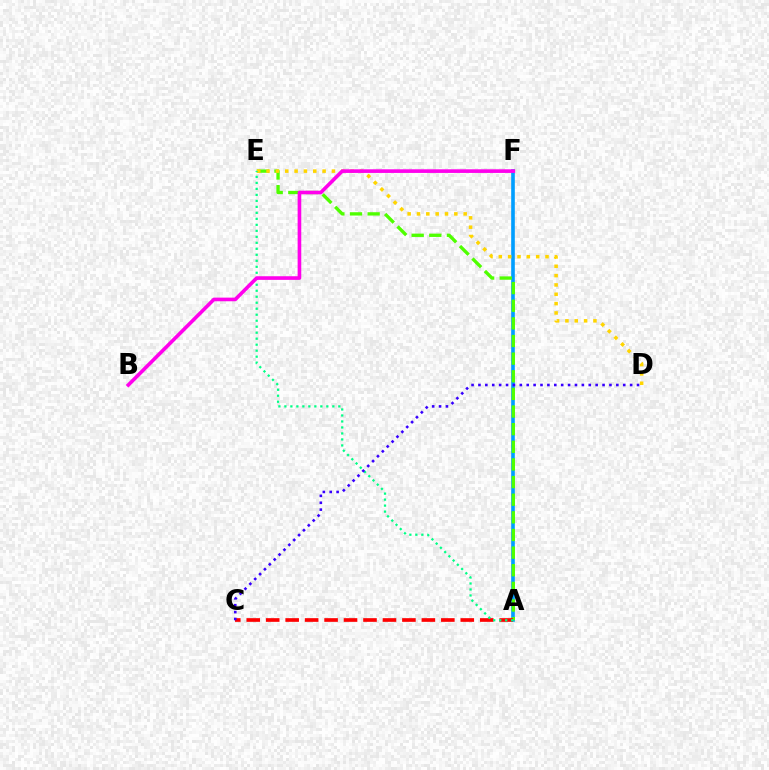{('A', 'F'): [{'color': '#009eff', 'line_style': 'solid', 'thickness': 2.61}], ('A', 'E'): [{'color': '#4fff00', 'line_style': 'dashed', 'thickness': 2.4}, {'color': '#00ff86', 'line_style': 'dotted', 'thickness': 1.63}], ('A', 'C'): [{'color': '#ff0000', 'line_style': 'dashed', 'thickness': 2.64}], ('D', 'E'): [{'color': '#ffd500', 'line_style': 'dotted', 'thickness': 2.54}], ('B', 'F'): [{'color': '#ff00ed', 'line_style': 'solid', 'thickness': 2.62}], ('C', 'D'): [{'color': '#3700ff', 'line_style': 'dotted', 'thickness': 1.87}]}